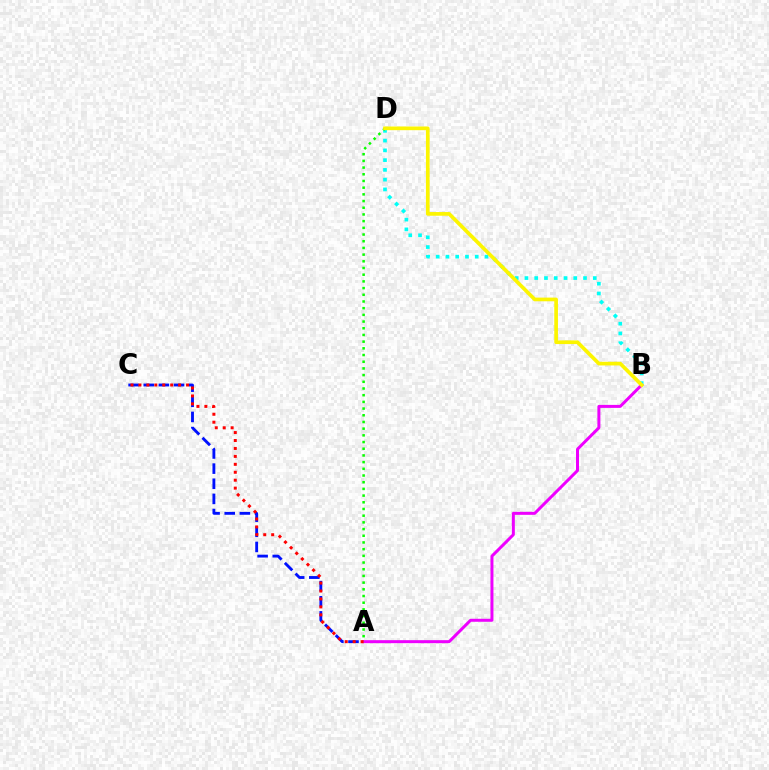{('A', 'C'): [{'color': '#0010ff', 'line_style': 'dashed', 'thickness': 2.06}, {'color': '#ff0000', 'line_style': 'dotted', 'thickness': 2.16}], ('B', 'D'): [{'color': '#00fff6', 'line_style': 'dotted', 'thickness': 2.65}, {'color': '#fcf500', 'line_style': 'solid', 'thickness': 2.65}], ('A', 'B'): [{'color': '#ee00ff', 'line_style': 'solid', 'thickness': 2.16}], ('A', 'D'): [{'color': '#08ff00', 'line_style': 'dotted', 'thickness': 1.82}]}